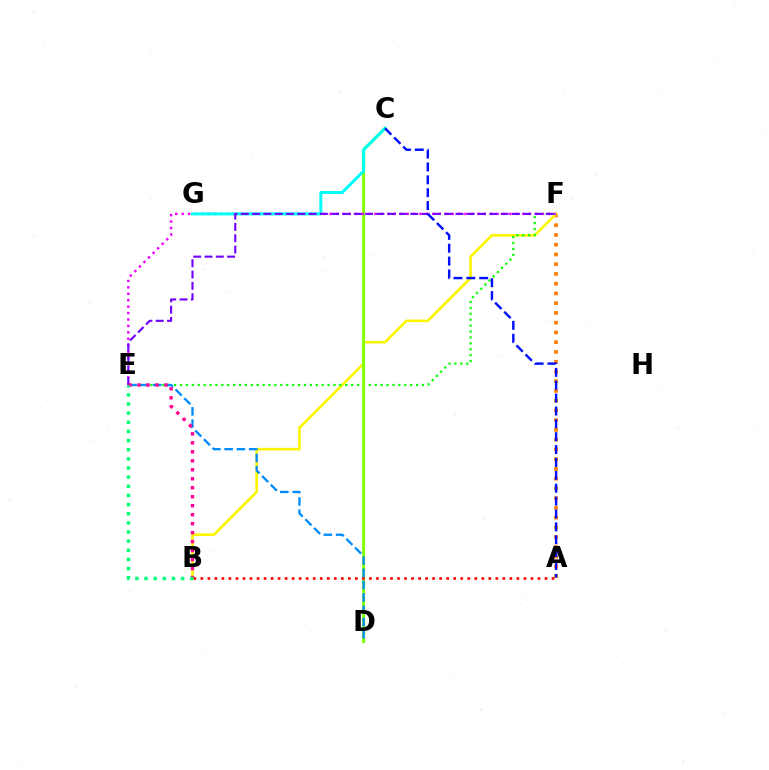{('A', 'F'): [{'color': '#ff7c00', 'line_style': 'dotted', 'thickness': 2.65}], ('B', 'F'): [{'color': '#fcf500', 'line_style': 'solid', 'thickness': 1.9}], ('E', 'F'): [{'color': '#08ff00', 'line_style': 'dotted', 'thickness': 1.6}, {'color': '#ee00ff', 'line_style': 'dotted', 'thickness': 1.75}, {'color': '#7200ff', 'line_style': 'dashed', 'thickness': 1.53}], ('C', 'D'): [{'color': '#84ff00', 'line_style': 'solid', 'thickness': 2.16}], ('A', 'B'): [{'color': '#ff0000', 'line_style': 'dotted', 'thickness': 1.91}], ('D', 'E'): [{'color': '#008cff', 'line_style': 'dashed', 'thickness': 1.67}], ('C', 'G'): [{'color': '#00fff6', 'line_style': 'solid', 'thickness': 2.15}], ('A', 'C'): [{'color': '#0010ff', 'line_style': 'dashed', 'thickness': 1.75}], ('B', 'E'): [{'color': '#ff0094', 'line_style': 'dotted', 'thickness': 2.44}, {'color': '#00ff74', 'line_style': 'dotted', 'thickness': 2.48}]}